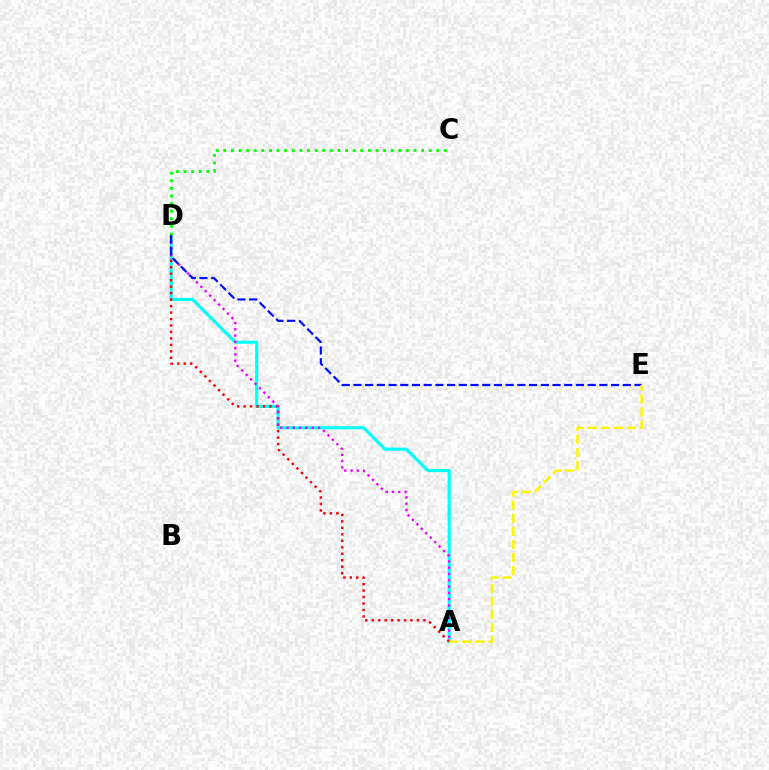{('A', 'D'): [{'color': '#00fff6', 'line_style': 'solid', 'thickness': 2.25}, {'color': '#ff0000', 'line_style': 'dotted', 'thickness': 1.76}, {'color': '#ee00ff', 'line_style': 'dotted', 'thickness': 1.71}], ('C', 'D'): [{'color': '#08ff00', 'line_style': 'dotted', 'thickness': 2.07}], ('D', 'E'): [{'color': '#0010ff', 'line_style': 'dashed', 'thickness': 1.59}], ('A', 'E'): [{'color': '#fcf500', 'line_style': 'dashed', 'thickness': 1.77}]}